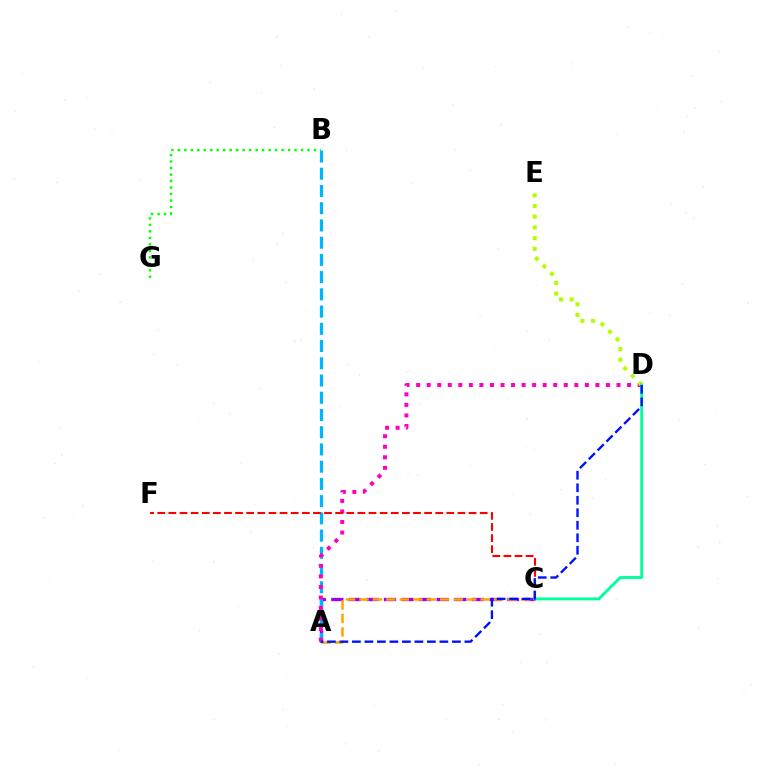{('A', 'C'): [{'color': '#9b00ff', 'line_style': 'dashed', 'thickness': 2.39}, {'color': '#ffa500', 'line_style': 'dashed', 'thickness': 1.83}], ('A', 'B'): [{'color': '#00b5ff', 'line_style': 'dashed', 'thickness': 2.34}], ('B', 'G'): [{'color': '#08ff00', 'line_style': 'dotted', 'thickness': 1.76}], ('A', 'D'): [{'color': '#ff00bd', 'line_style': 'dotted', 'thickness': 2.87}, {'color': '#0010ff', 'line_style': 'dashed', 'thickness': 1.7}], ('D', 'E'): [{'color': '#b3ff00', 'line_style': 'dotted', 'thickness': 2.91}], ('C', 'D'): [{'color': '#00ff9d', 'line_style': 'solid', 'thickness': 2.08}], ('C', 'F'): [{'color': '#ff0000', 'line_style': 'dashed', 'thickness': 1.51}]}